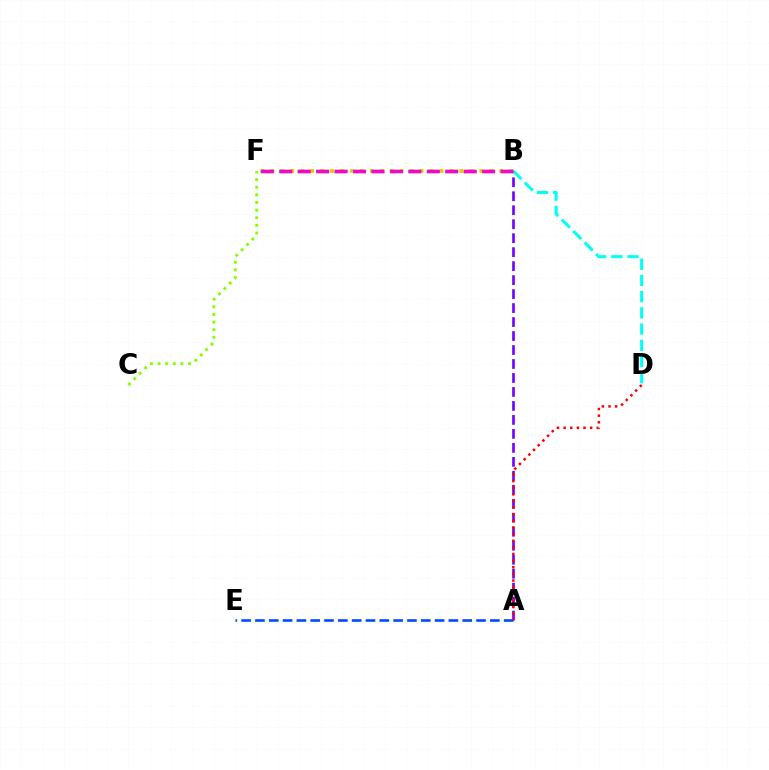{('C', 'F'): [{'color': '#84ff00', 'line_style': 'dotted', 'thickness': 2.07}], ('A', 'B'): [{'color': '#7200ff', 'line_style': 'dashed', 'thickness': 1.9}], ('B', 'D'): [{'color': '#00fff6', 'line_style': 'dashed', 'thickness': 2.2}], ('B', 'F'): [{'color': '#ffbd00', 'line_style': 'dotted', 'thickness': 2.7}, {'color': '#00ff39', 'line_style': 'dashed', 'thickness': 2.51}, {'color': '#ff00cf', 'line_style': 'dashed', 'thickness': 2.5}], ('A', 'E'): [{'color': '#004bff', 'line_style': 'dashed', 'thickness': 1.88}], ('A', 'D'): [{'color': '#ff0000', 'line_style': 'dotted', 'thickness': 1.8}]}